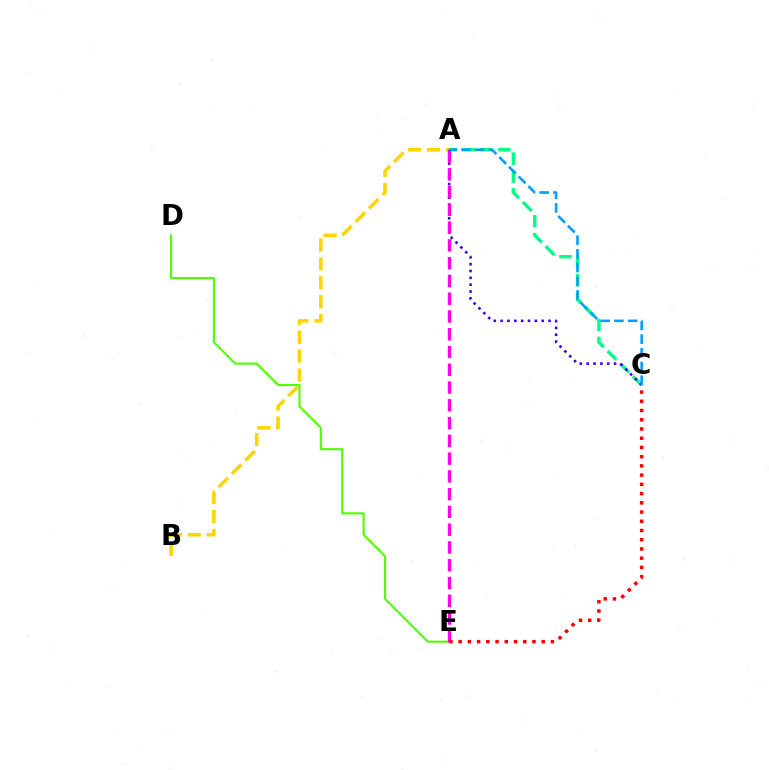{('D', 'E'): [{'color': '#4fff00', 'line_style': 'solid', 'thickness': 1.51}], ('A', 'B'): [{'color': '#ffd500', 'line_style': 'dashed', 'thickness': 2.57}], ('A', 'C'): [{'color': '#00ff86', 'line_style': 'dashed', 'thickness': 2.43}, {'color': '#3700ff', 'line_style': 'dotted', 'thickness': 1.86}, {'color': '#009eff', 'line_style': 'dashed', 'thickness': 1.86}], ('A', 'E'): [{'color': '#ff00ed', 'line_style': 'dashed', 'thickness': 2.41}], ('C', 'E'): [{'color': '#ff0000', 'line_style': 'dotted', 'thickness': 2.51}]}